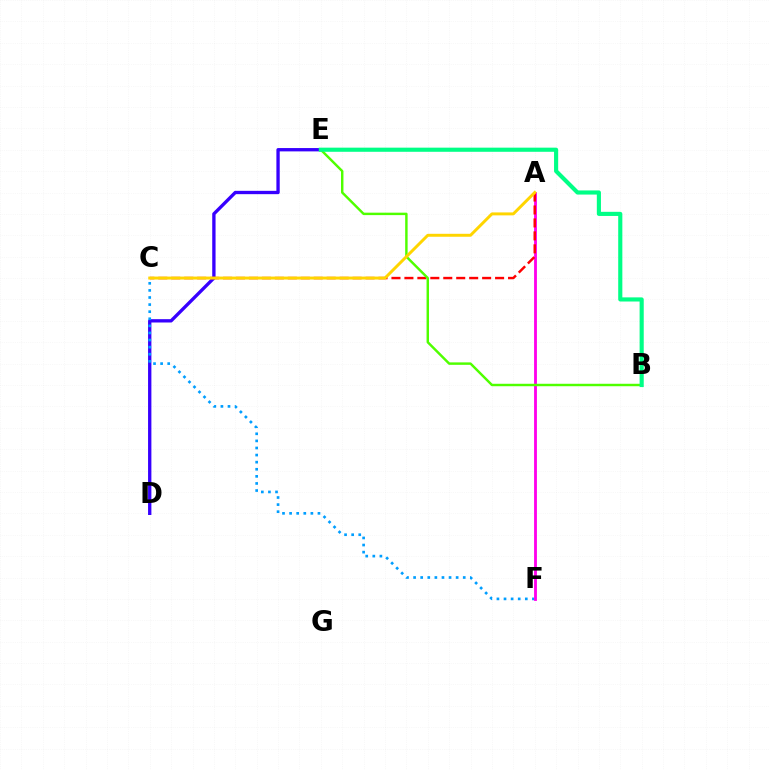{('D', 'E'): [{'color': '#3700ff', 'line_style': 'solid', 'thickness': 2.4}], ('C', 'F'): [{'color': '#009eff', 'line_style': 'dotted', 'thickness': 1.93}], ('A', 'F'): [{'color': '#ff00ed', 'line_style': 'solid', 'thickness': 2.04}], ('A', 'C'): [{'color': '#ff0000', 'line_style': 'dashed', 'thickness': 1.76}, {'color': '#ffd500', 'line_style': 'solid', 'thickness': 2.13}], ('B', 'E'): [{'color': '#4fff00', 'line_style': 'solid', 'thickness': 1.76}, {'color': '#00ff86', 'line_style': 'solid', 'thickness': 2.98}]}